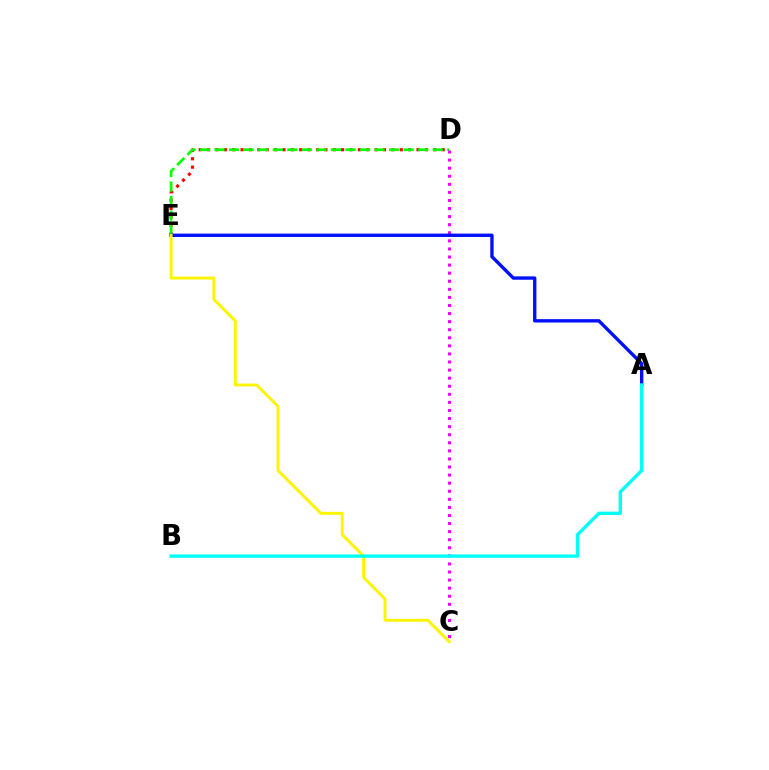{('D', 'E'): [{'color': '#ff0000', 'line_style': 'dotted', 'thickness': 2.28}, {'color': '#08ff00', 'line_style': 'dashed', 'thickness': 1.98}], ('C', 'D'): [{'color': '#ee00ff', 'line_style': 'dotted', 'thickness': 2.19}], ('A', 'E'): [{'color': '#0010ff', 'line_style': 'solid', 'thickness': 2.42}], ('C', 'E'): [{'color': '#fcf500', 'line_style': 'solid', 'thickness': 2.09}], ('A', 'B'): [{'color': '#00fff6', 'line_style': 'solid', 'thickness': 2.41}]}